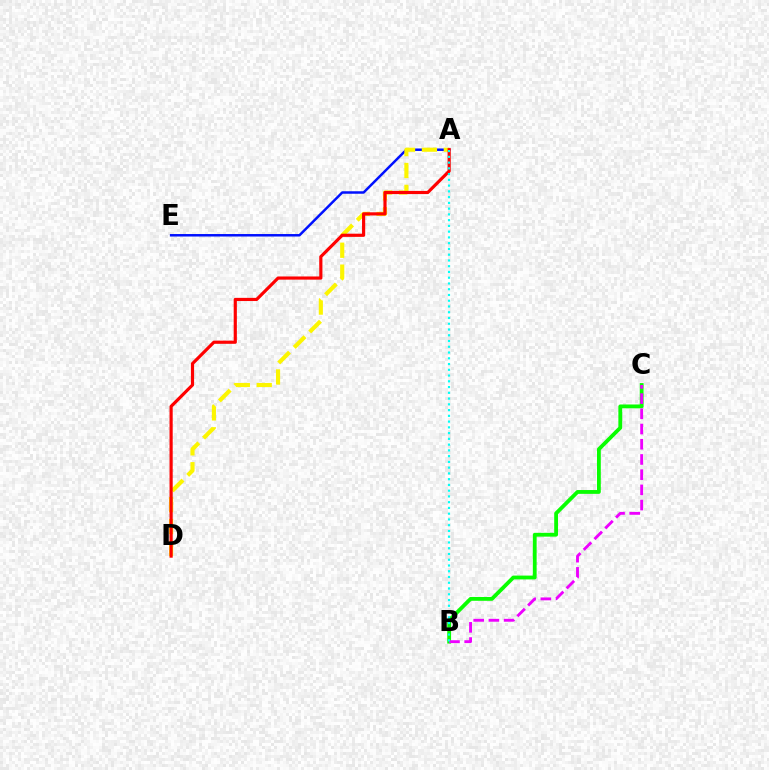{('B', 'C'): [{'color': '#08ff00', 'line_style': 'solid', 'thickness': 2.75}, {'color': '#ee00ff', 'line_style': 'dashed', 'thickness': 2.07}], ('A', 'E'): [{'color': '#0010ff', 'line_style': 'solid', 'thickness': 1.79}], ('A', 'D'): [{'color': '#fcf500', 'line_style': 'dashed', 'thickness': 2.97}, {'color': '#ff0000', 'line_style': 'solid', 'thickness': 2.28}], ('A', 'B'): [{'color': '#00fff6', 'line_style': 'dotted', 'thickness': 1.56}]}